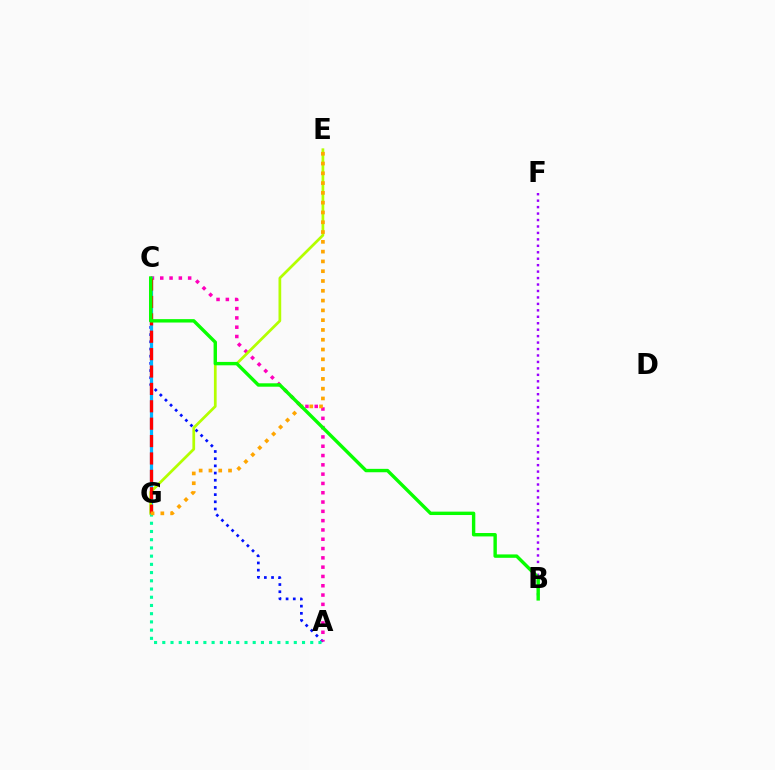{('A', 'C'): [{'color': '#0010ff', 'line_style': 'dotted', 'thickness': 1.95}, {'color': '#ff00bd', 'line_style': 'dotted', 'thickness': 2.53}], ('B', 'F'): [{'color': '#9b00ff', 'line_style': 'dotted', 'thickness': 1.75}], ('C', 'G'): [{'color': '#00b5ff', 'line_style': 'solid', 'thickness': 2.31}, {'color': '#ff0000', 'line_style': 'dashed', 'thickness': 2.36}], ('E', 'G'): [{'color': '#b3ff00', 'line_style': 'solid', 'thickness': 1.96}, {'color': '#ffa500', 'line_style': 'dotted', 'thickness': 2.66}], ('A', 'G'): [{'color': '#00ff9d', 'line_style': 'dotted', 'thickness': 2.23}], ('B', 'C'): [{'color': '#08ff00', 'line_style': 'solid', 'thickness': 2.45}]}